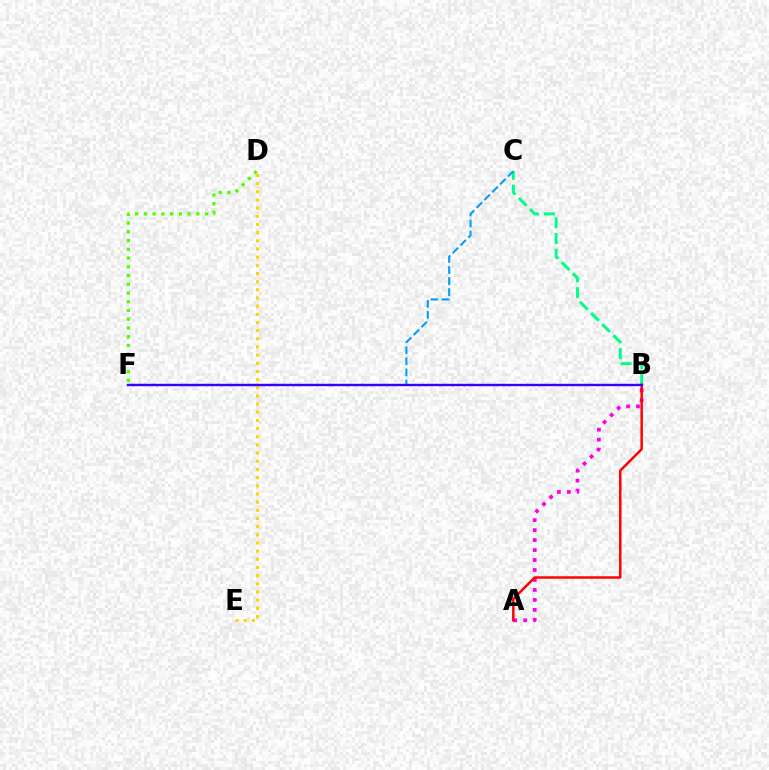{('A', 'B'): [{'color': '#ff00ed', 'line_style': 'dotted', 'thickness': 2.71}, {'color': '#ff0000', 'line_style': 'solid', 'thickness': 1.77}], ('D', 'E'): [{'color': '#ffd500', 'line_style': 'dotted', 'thickness': 2.22}], ('B', 'C'): [{'color': '#00ff86', 'line_style': 'dashed', 'thickness': 2.14}], ('C', 'F'): [{'color': '#009eff', 'line_style': 'dashed', 'thickness': 1.5}], ('B', 'F'): [{'color': '#3700ff', 'line_style': 'solid', 'thickness': 1.71}], ('D', 'F'): [{'color': '#4fff00', 'line_style': 'dotted', 'thickness': 2.38}]}